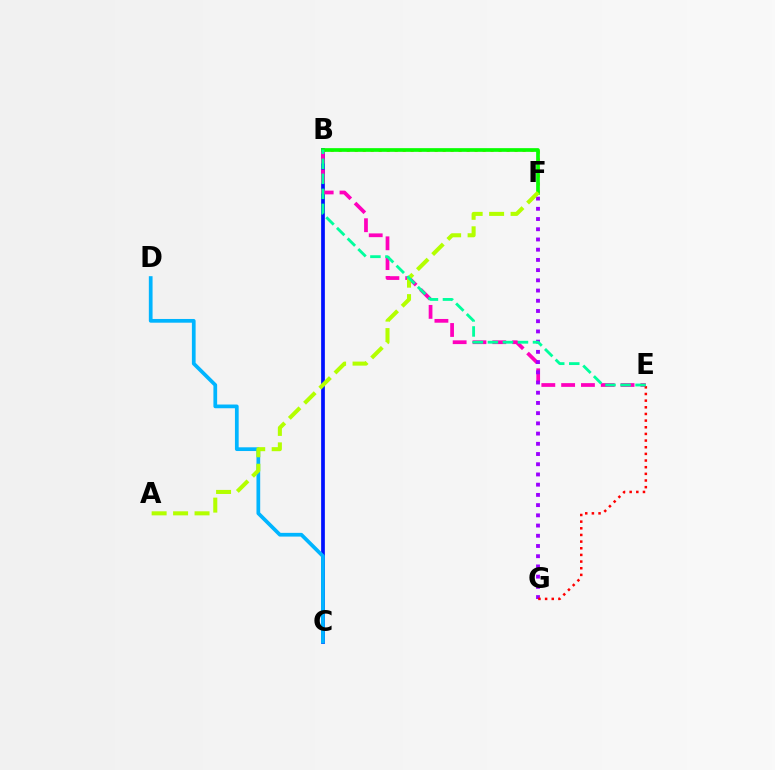{('B', 'C'): [{'color': '#0010ff', 'line_style': 'solid', 'thickness': 2.68}], ('C', 'D'): [{'color': '#00b5ff', 'line_style': 'solid', 'thickness': 2.68}], ('B', 'E'): [{'color': '#ff00bd', 'line_style': 'dashed', 'thickness': 2.69}, {'color': '#00ff9d', 'line_style': 'dashed', 'thickness': 2.04}], ('B', 'F'): [{'color': '#ffa500', 'line_style': 'dotted', 'thickness': 2.17}, {'color': '#08ff00', 'line_style': 'solid', 'thickness': 2.66}], ('F', 'G'): [{'color': '#9b00ff', 'line_style': 'dotted', 'thickness': 2.78}], ('E', 'G'): [{'color': '#ff0000', 'line_style': 'dotted', 'thickness': 1.81}], ('A', 'F'): [{'color': '#b3ff00', 'line_style': 'dashed', 'thickness': 2.91}]}